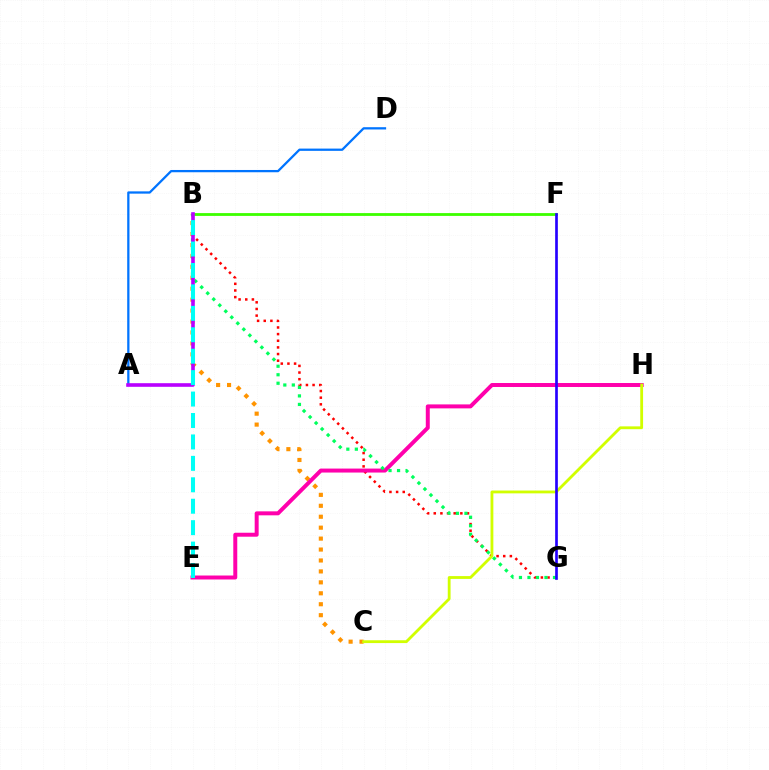{('B', 'G'): [{'color': '#ff0000', 'line_style': 'dotted', 'thickness': 1.81}, {'color': '#00ff5c', 'line_style': 'dotted', 'thickness': 2.31}], ('B', 'C'): [{'color': '#ff9400', 'line_style': 'dotted', 'thickness': 2.97}], ('E', 'H'): [{'color': '#ff00ac', 'line_style': 'solid', 'thickness': 2.86}], ('B', 'F'): [{'color': '#3dff00', 'line_style': 'solid', 'thickness': 2.03}], ('A', 'D'): [{'color': '#0074ff', 'line_style': 'solid', 'thickness': 1.63}], ('A', 'B'): [{'color': '#b900ff', 'line_style': 'solid', 'thickness': 2.6}], ('B', 'E'): [{'color': '#00fff6', 'line_style': 'dashed', 'thickness': 2.91}], ('C', 'H'): [{'color': '#d1ff00', 'line_style': 'solid', 'thickness': 2.03}], ('F', 'G'): [{'color': '#2500ff', 'line_style': 'solid', 'thickness': 1.92}]}